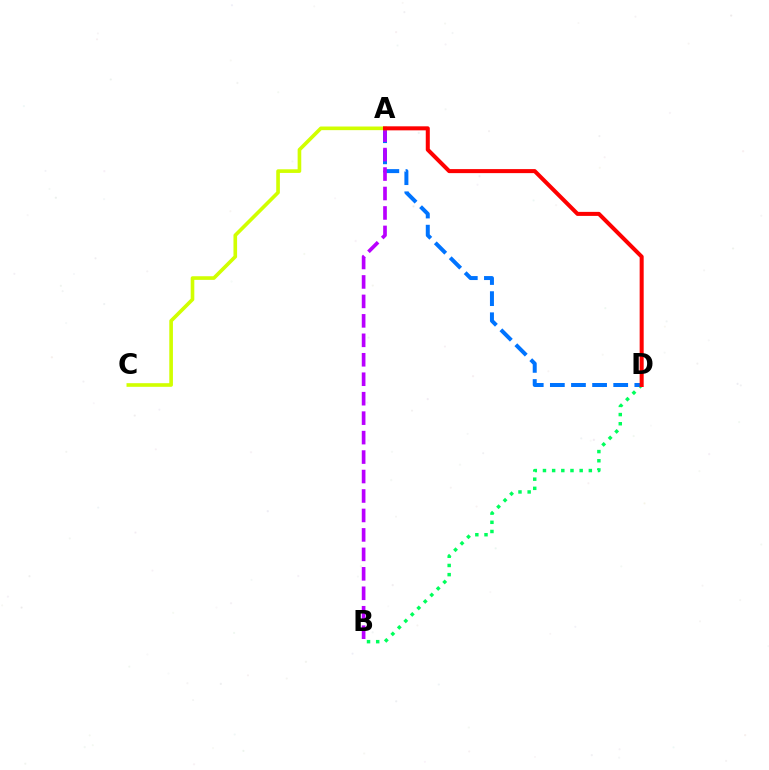{('B', 'D'): [{'color': '#00ff5c', 'line_style': 'dotted', 'thickness': 2.49}], ('A', 'D'): [{'color': '#0074ff', 'line_style': 'dashed', 'thickness': 2.87}, {'color': '#ff0000', 'line_style': 'solid', 'thickness': 2.9}], ('A', 'B'): [{'color': '#b900ff', 'line_style': 'dashed', 'thickness': 2.64}], ('A', 'C'): [{'color': '#d1ff00', 'line_style': 'solid', 'thickness': 2.62}]}